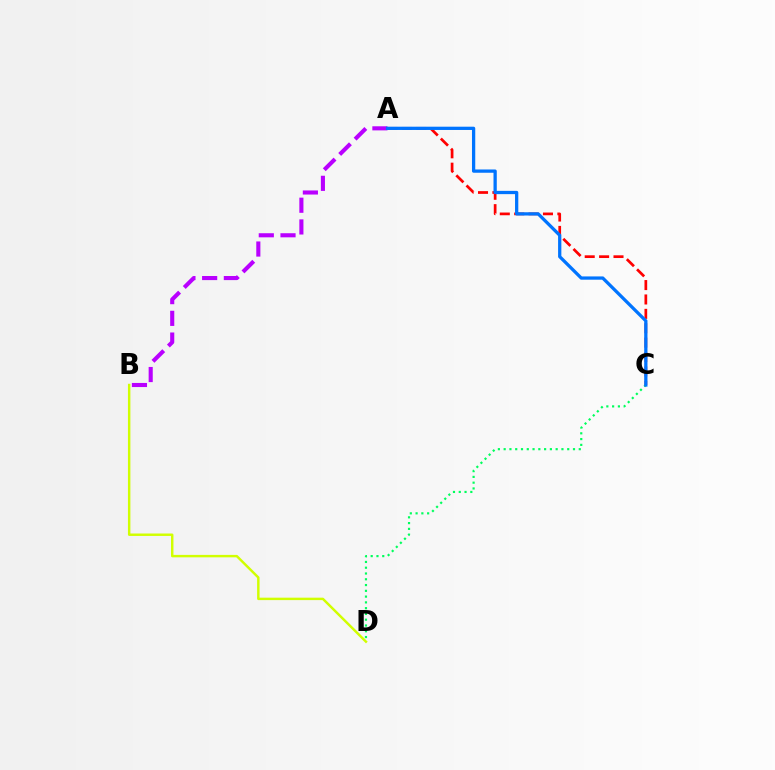{('A', 'C'): [{'color': '#ff0000', 'line_style': 'dashed', 'thickness': 1.95}, {'color': '#0074ff', 'line_style': 'solid', 'thickness': 2.35}], ('A', 'B'): [{'color': '#b900ff', 'line_style': 'dashed', 'thickness': 2.95}], ('B', 'D'): [{'color': '#d1ff00', 'line_style': 'solid', 'thickness': 1.76}], ('C', 'D'): [{'color': '#00ff5c', 'line_style': 'dotted', 'thickness': 1.57}]}